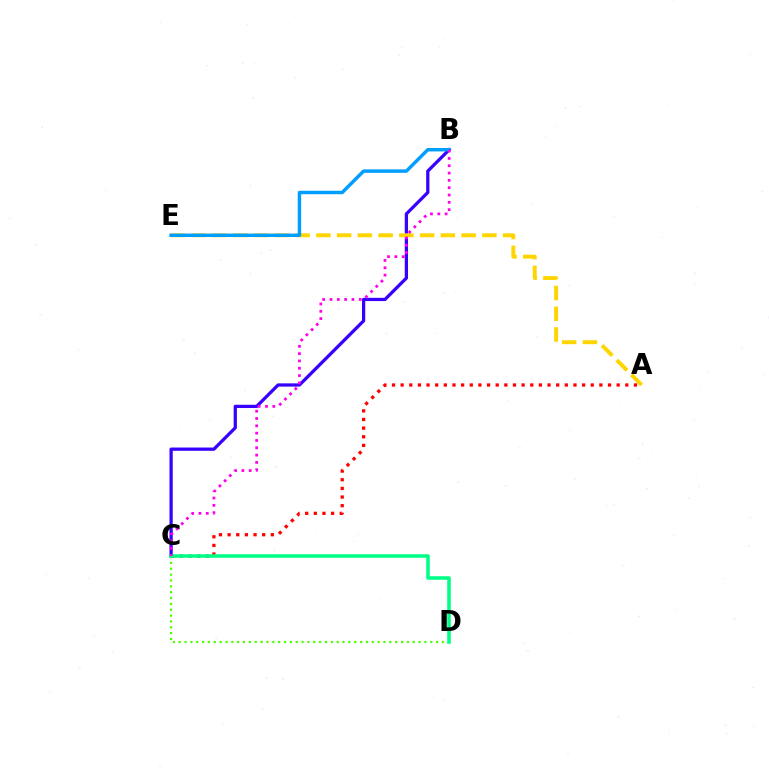{('B', 'C'): [{'color': '#3700ff', 'line_style': 'solid', 'thickness': 2.34}, {'color': '#ff00ed', 'line_style': 'dotted', 'thickness': 1.99}], ('A', 'E'): [{'color': '#ffd500', 'line_style': 'dashed', 'thickness': 2.82}], ('A', 'C'): [{'color': '#ff0000', 'line_style': 'dotted', 'thickness': 2.35}], ('B', 'E'): [{'color': '#009eff', 'line_style': 'solid', 'thickness': 2.48}], ('C', 'D'): [{'color': '#4fff00', 'line_style': 'dotted', 'thickness': 1.59}, {'color': '#00ff86', 'line_style': 'solid', 'thickness': 2.56}]}